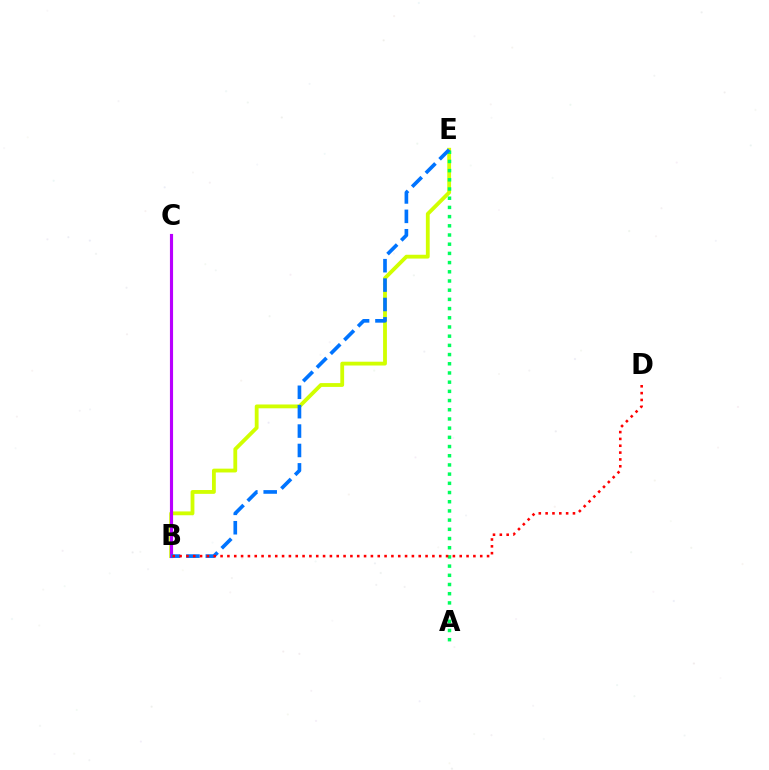{('B', 'E'): [{'color': '#d1ff00', 'line_style': 'solid', 'thickness': 2.75}, {'color': '#0074ff', 'line_style': 'dashed', 'thickness': 2.63}], ('A', 'E'): [{'color': '#00ff5c', 'line_style': 'dotted', 'thickness': 2.5}], ('B', 'C'): [{'color': '#b900ff', 'line_style': 'solid', 'thickness': 2.26}], ('B', 'D'): [{'color': '#ff0000', 'line_style': 'dotted', 'thickness': 1.86}]}